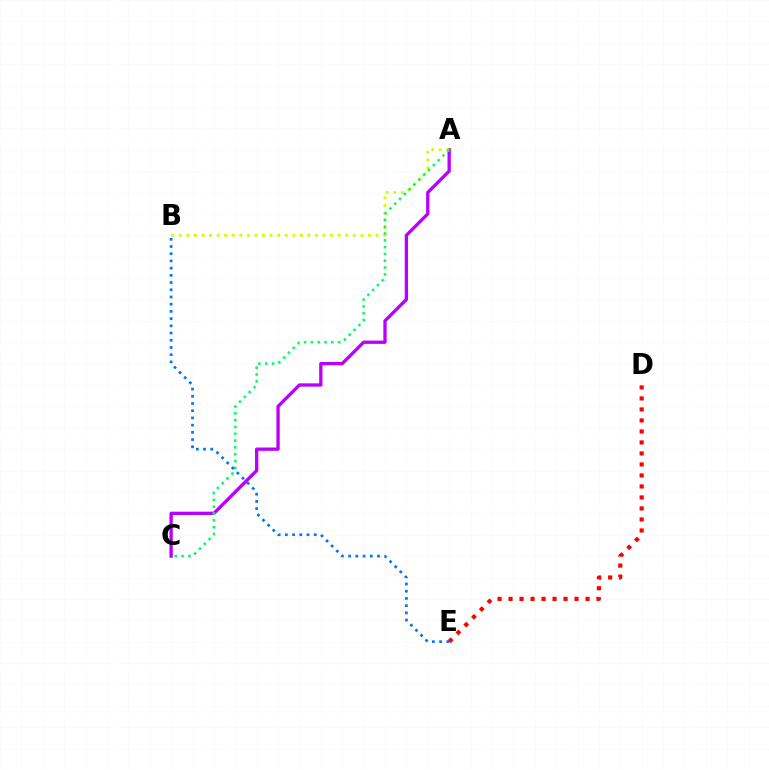{('D', 'E'): [{'color': '#ff0000', 'line_style': 'dotted', 'thickness': 2.99}], ('A', 'C'): [{'color': '#b900ff', 'line_style': 'solid', 'thickness': 2.39}, {'color': '#00ff5c', 'line_style': 'dotted', 'thickness': 1.85}], ('A', 'B'): [{'color': '#d1ff00', 'line_style': 'dotted', 'thickness': 2.06}], ('B', 'E'): [{'color': '#0074ff', 'line_style': 'dotted', 'thickness': 1.96}]}